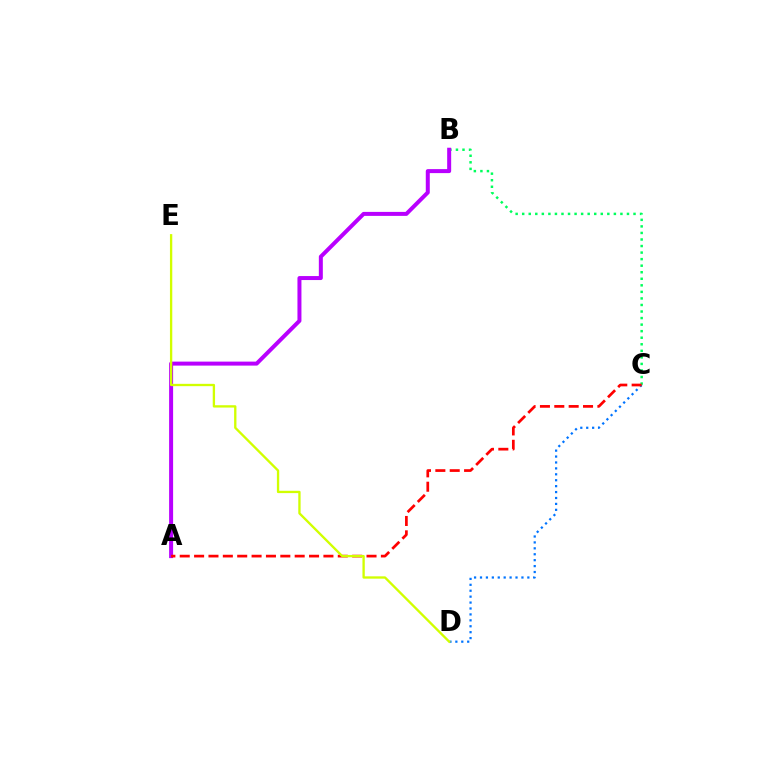{('B', 'C'): [{'color': '#00ff5c', 'line_style': 'dotted', 'thickness': 1.78}], ('A', 'B'): [{'color': '#b900ff', 'line_style': 'solid', 'thickness': 2.87}], ('C', 'D'): [{'color': '#0074ff', 'line_style': 'dotted', 'thickness': 1.61}], ('A', 'C'): [{'color': '#ff0000', 'line_style': 'dashed', 'thickness': 1.95}], ('D', 'E'): [{'color': '#d1ff00', 'line_style': 'solid', 'thickness': 1.68}]}